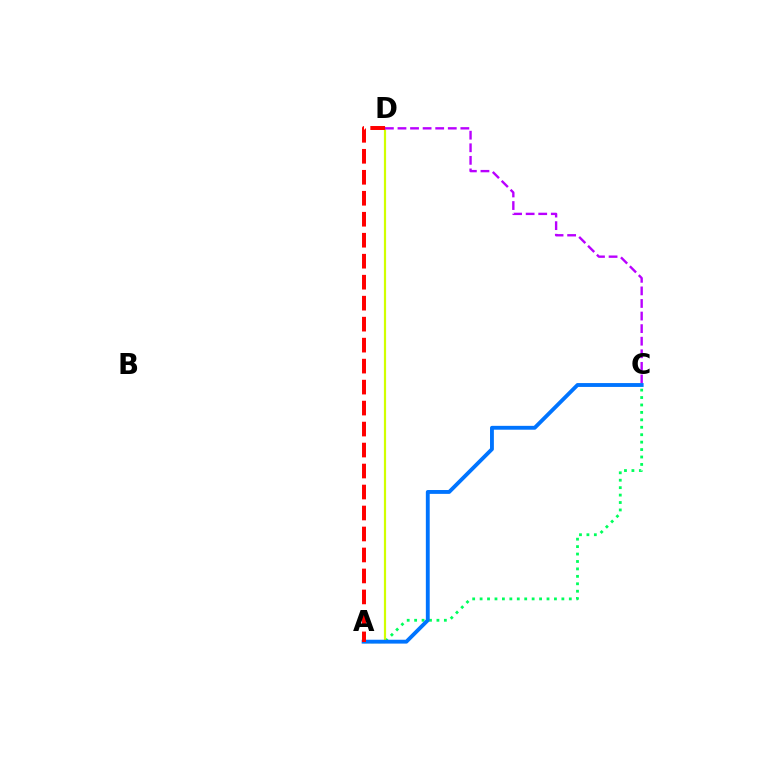{('A', 'C'): [{'color': '#00ff5c', 'line_style': 'dotted', 'thickness': 2.02}, {'color': '#0074ff', 'line_style': 'solid', 'thickness': 2.78}], ('A', 'D'): [{'color': '#d1ff00', 'line_style': 'solid', 'thickness': 1.59}, {'color': '#ff0000', 'line_style': 'dashed', 'thickness': 2.85}], ('C', 'D'): [{'color': '#b900ff', 'line_style': 'dashed', 'thickness': 1.71}]}